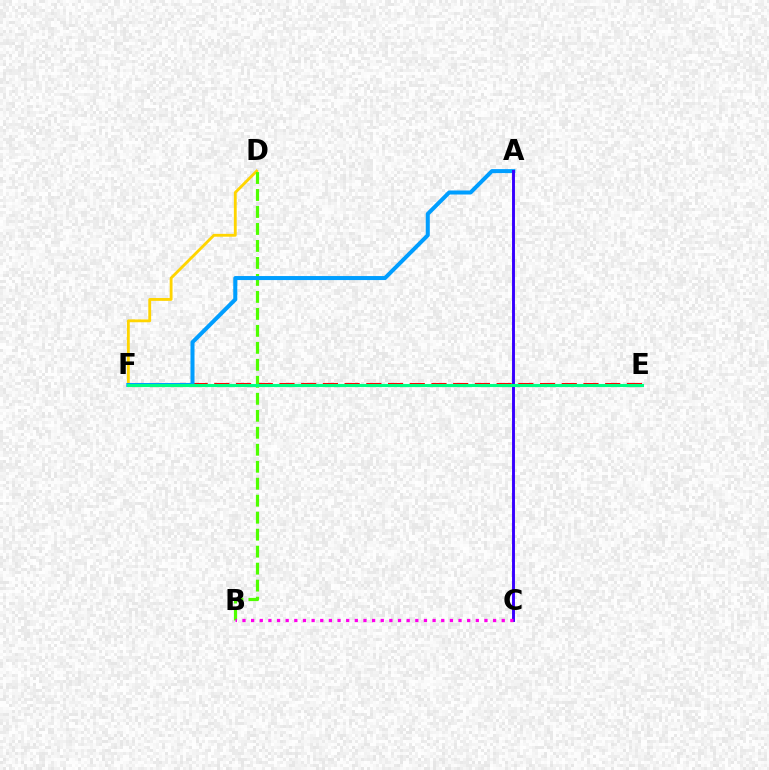{('E', 'F'): [{'color': '#ff0000', 'line_style': 'dashed', 'thickness': 2.95}, {'color': '#00ff86', 'line_style': 'solid', 'thickness': 2.2}], ('D', 'F'): [{'color': '#ffd500', 'line_style': 'solid', 'thickness': 2.04}], ('B', 'D'): [{'color': '#4fff00', 'line_style': 'dashed', 'thickness': 2.31}], ('A', 'F'): [{'color': '#009eff', 'line_style': 'solid', 'thickness': 2.9}], ('A', 'C'): [{'color': '#3700ff', 'line_style': 'solid', 'thickness': 2.1}], ('B', 'C'): [{'color': '#ff00ed', 'line_style': 'dotted', 'thickness': 2.35}]}